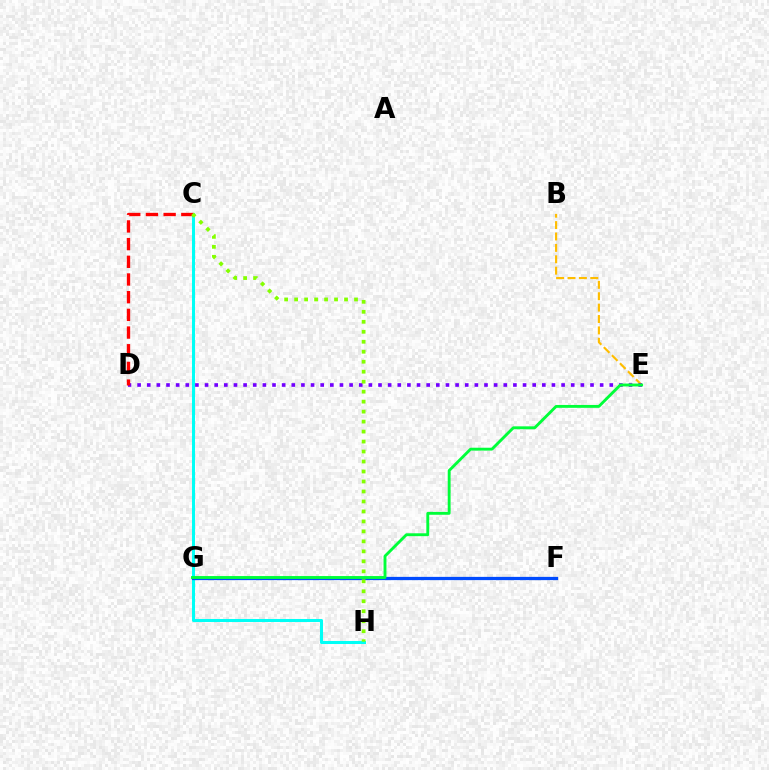{('C', 'H'): [{'color': '#00fff6', 'line_style': 'solid', 'thickness': 2.19}, {'color': '#84ff00', 'line_style': 'dotted', 'thickness': 2.71}], ('F', 'G'): [{'color': '#ff00cf', 'line_style': 'dashed', 'thickness': 2.14}, {'color': '#004bff', 'line_style': 'solid', 'thickness': 2.34}], ('B', 'E'): [{'color': '#ffbd00', 'line_style': 'dashed', 'thickness': 1.55}], ('D', 'E'): [{'color': '#7200ff', 'line_style': 'dotted', 'thickness': 2.62}], ('C', 'D'): [{'color': '#ff0000', 'line_style': 'dashed', 'thickness': 2.4}], ('E', 'G'): [{'color': '#00ff39', 'line_style': 'solid', 'thickness': 2.07}]}